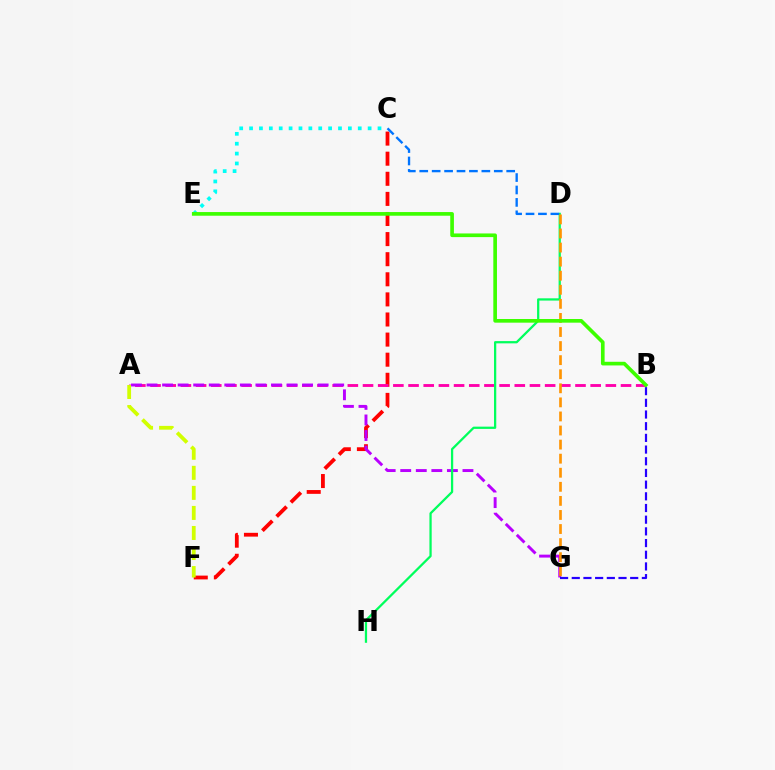{('C', 'F'): [{'color': '#ff0000', 'line_style': 'dashed', 'thickness': 2.73}], ('A', 'B'): [{'color': '#ff00ac', 'line_style': 'dashed', 'thickness': 2.06}], ('C', 'E'): [{'color': '#00fff6', 'line_style': 'dotted', 'thickness': 2.68}], ('A', 'F'): [{'color': '#d1ff00', 'line_style': 'dashed', 'thickness': 2.72}], ('A', 'G'): [{'color': '#b900ff', 'line_style': 'dashed', 'thickness': 2.11}], ('D', 'H'): [{'color': '#00ff5c', 'line_style': 'solid', 'thickness': 1.63}], ('B', 'G'): [{'color': '#2500ff', 'line_style': 'dashed', 'thickness': 1.59}], ('C', 'D'): [{'color': '#0074ff', 'line_style': 'dashed', 'thickness': 1.69}], ('D', 'G'): [{'color': '#ff9400', 'line_style': 'dashed', 'thickness': 1.91}], ('B', 'E'): [{'color': '#3dff00', 'line_style': 'solid', 'thickness': 2.63}]}